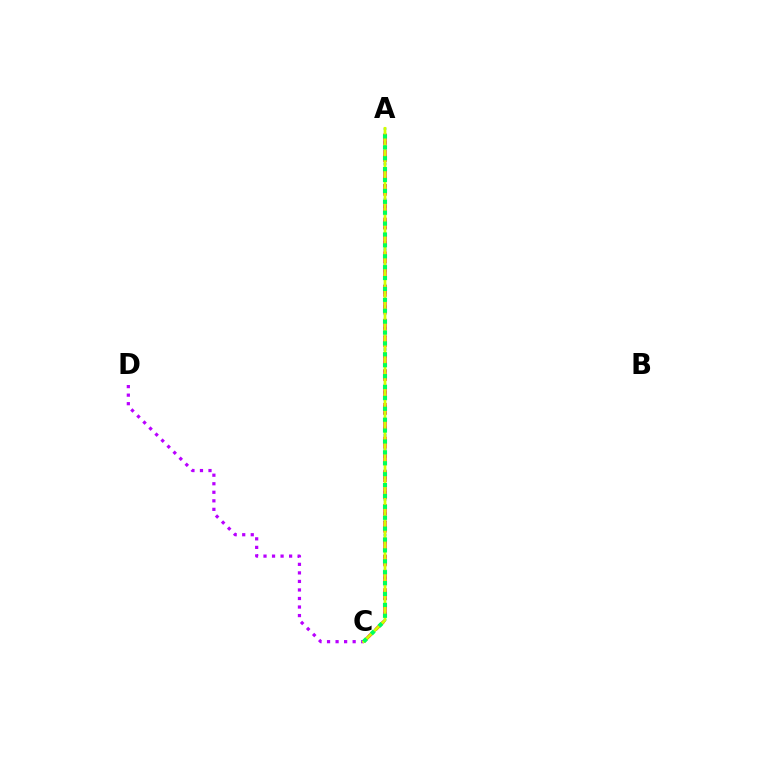{('C', 'D'): [{'color': '#b900ff', 'line_style': 'dotted', 'thickness': 2.32}], ('A', 'C'): [{'color': '#0074ff', 'line_style': 'dotted', 'thickness': 1.94}, {'color': '#ff0000', 'line_style': 'dashed', 'thickness': 2.29}, {'color': '#d1ff00', 'line_style': 'solid', 'thickness': 1.99}, {'color': '#00ff5c', 'line_style': 'dotted', 'thickness': 2.96}]}